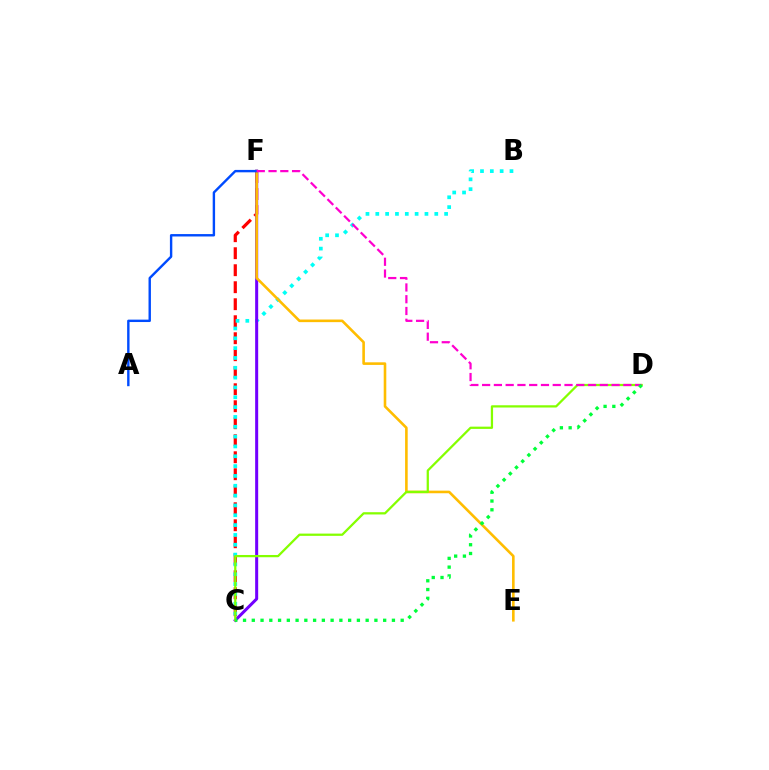{('C', 'F'): [{'color': '#ff0000', 'line_style': 'dashed', 'thickness': 2.31}, {'color': '#7200ff', 'line_style': 'solid', 'thickness': 2.18}], ('B', 'C'): [{'color': '#00fff6', 'line_style': 'dotted', 'thickness': 2.67}], ('E', 'F'): [{'color': '#ffbd00', 'line_style': 'solid', 'thickness': 1.87}], ('C', 'D'): [{'color': '#84ff00', 'line_style': 'solid', 'thickness': 1.62}, {'color': '#00ff39', 'line_style': 'dotted', 'thickness': 2.38}], ('A', 'F'): [{'color': '#004bff', 'line_style': 'solid', 'thickness': 1.73}], ('D', 'F'): [{'color': '#ff00cf', 'line_style': 'dashed', 'thickness': 1.6}]}